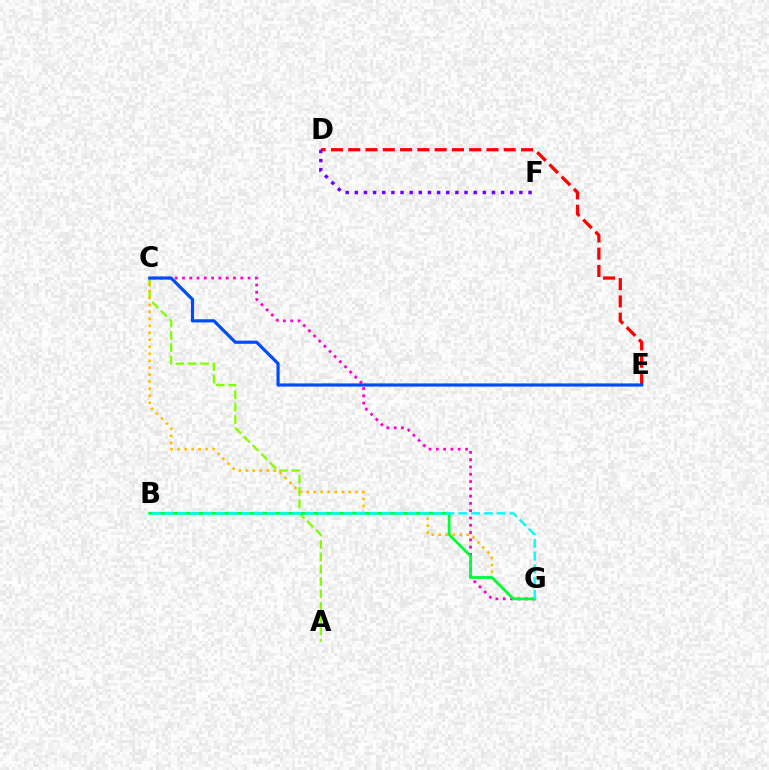{('A', 'C'): [{'color': '#84ff00', 'line_style': 'dashed', 'thickness': 1.68}], ('C', 'G'): [{'color': '#ffbd00', 'line_style': 'dotted', 'thickness': 1.9}, {'color': '#ff00cf', 'line_style': 'dotted', 'thickness': 1.98}], ('D', 'E'): [{'color': '#ff0000', 'line_style': 'dashed', 'thickness': 2.35}], ('D', 'F'): [{'color': '#7200ff', 'line_style': 'dotted', 'thickness': 2.48}], ('B', 'G'): [{'color': '#00ff39', 'line_style': 'solid', 'thickness': 2.02}, {'color': '#00fff6', 'line_style': 'dashed', 'thickness': 1.74}], ('C', 'E'): [{'color': '#004bff', 'line_style': 'solid', 'thickness': 2.28}]}